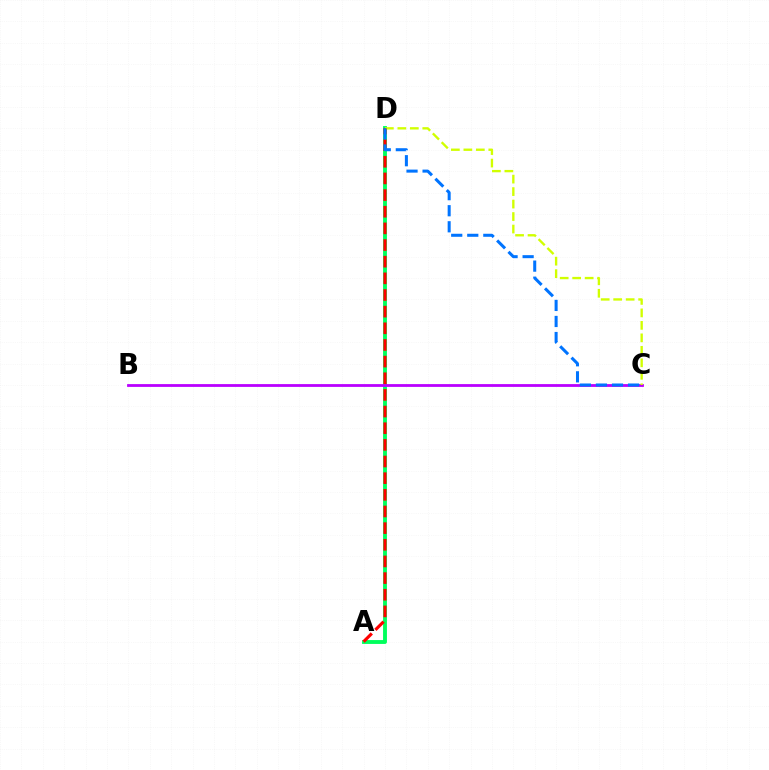{('A', 'D'): [{'color': '#00ff5c', 'line_style': 'solid', 'thickness': 2.79}, {'color': '#ff0000', 'line_style': 'dashed', 'thickness': 2.26}], ('B', 'C'): [{'color': '#b900ff', 'line_style': 'solid', 'thickness': 2.02}], ('C', 'D'): [{'color': '#d1ff00', 'line_style': 'dashed', 'thickness': 1.7}, {'color': '#0074ff', 'line_style': 'dashed', 'thickness': 2.18}]}